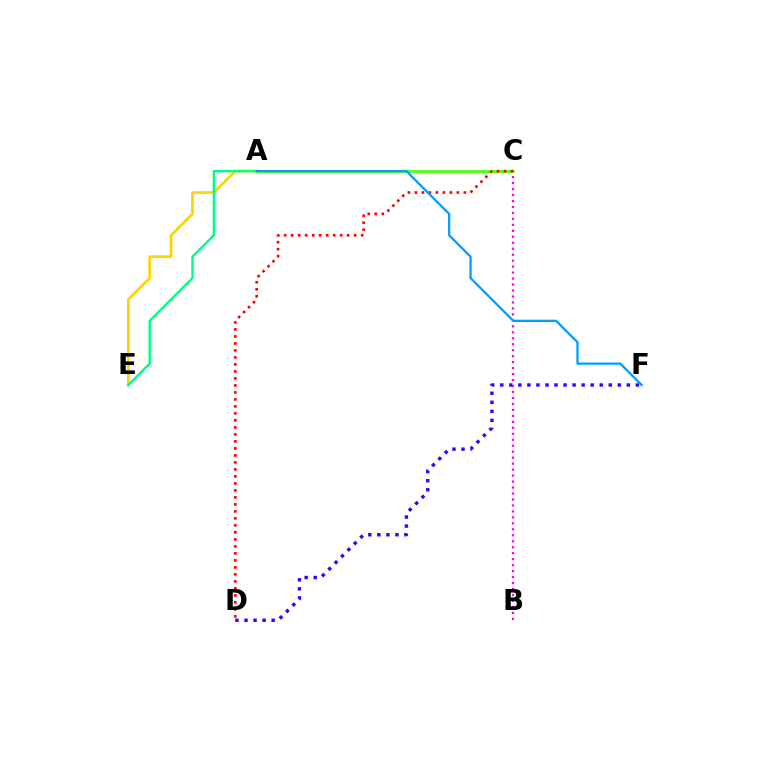{('A', 'E'): [{'color': '#ffd500', 'line_style': 'solid', 'thickness': 1.97}, {'color': '#00ff86', 'line_style': 'solid', 'thickness': 1.77}], ('D', 'F'): [{'color': '#3700ff', 'line_style': 'dotted', 'thickness': 2.46}], ('B', 'C'): [{'color': '#ff00ed', 'line_style': 'dotted', 'thickness': 1.62}], ('A', 'C'): [{'color': '#4fff00', 'line_style': 'solid', 'thickness': 1.99}], ('C', 'D'): [{'color': '#ff0000', 'line_style': 'dotted', 'thickness': 1.9}], ('A', 'F'): [{'color': '#009eff', 'line_style': 'solid', 'thickness': 1.64}]}